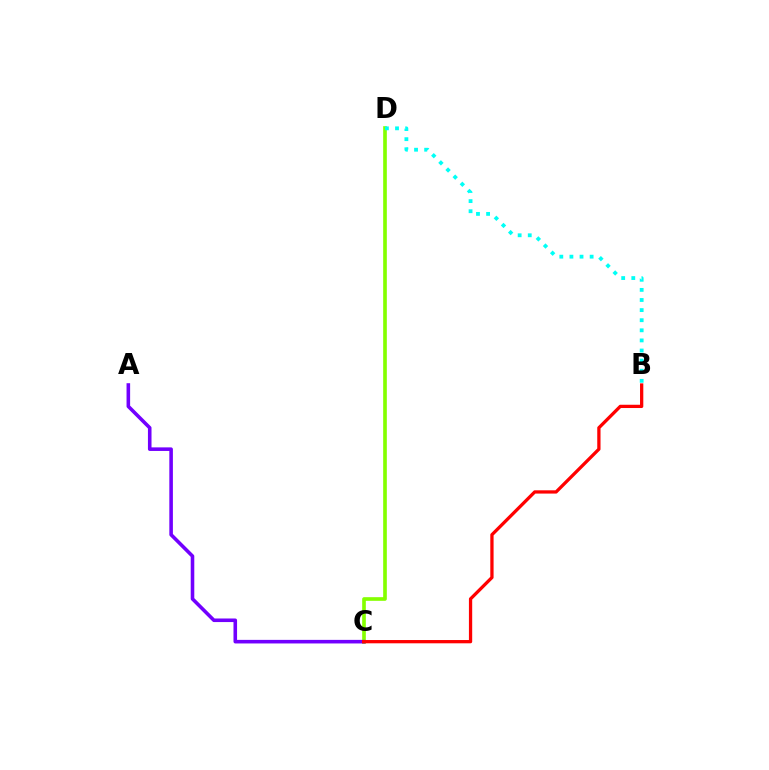{('C', 'D'): [{'color': '#84ff00', 'line_style': 'solid', 'thickness': 2.63}], ('A', 'C'): [{'color': '#7200ff', 'line_style': 'solid', 'thickness': 2.58}], ('B', 'C'): [{'color': '#ff0000', 'line_style': 'solid', 'thickness': 2.36}], ('B', 'D'): [{'color': '#00fff6', 'line_style': 'dotted', 'thickness': 2.75}]}